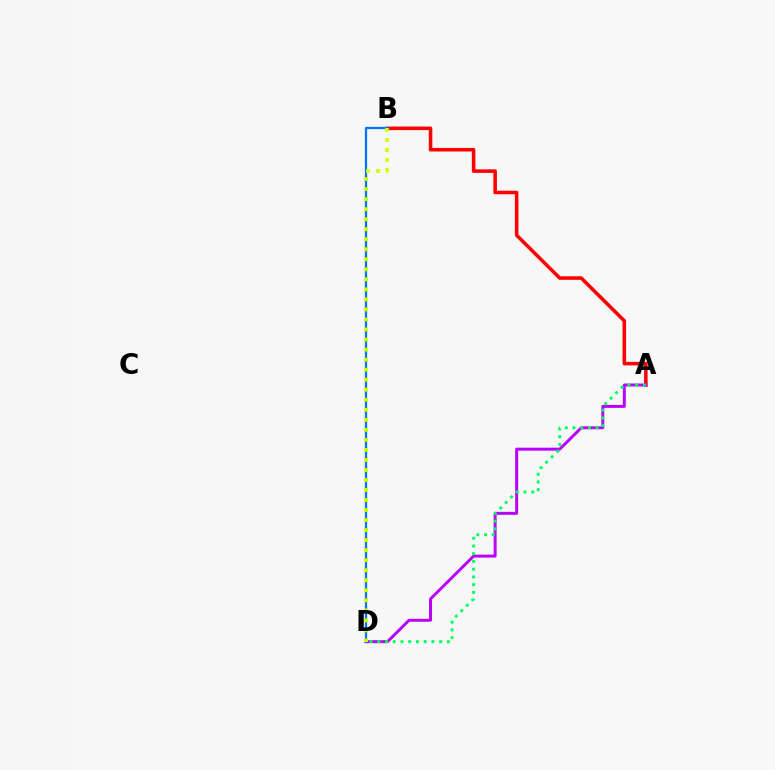{('A', 'B'): [{'color': '#ff0000', 'line_style': 'solid', 'thickness': 2.55}], ('A', 'D'): [{'color': '#b900ff', 'line_style': 'solid', 'thickness': 2.13}, {'color': '#00ff5c', 'line_style': 'dotted', 'thickness': 2.1}], ('B', 'D'): [{'color': '#0074ff', 'line_style': 'solid', 'thickness': 1.63}, {'color': '#d1ff00', 'line_style': 'dotted', 'thickness': 2.72}]}